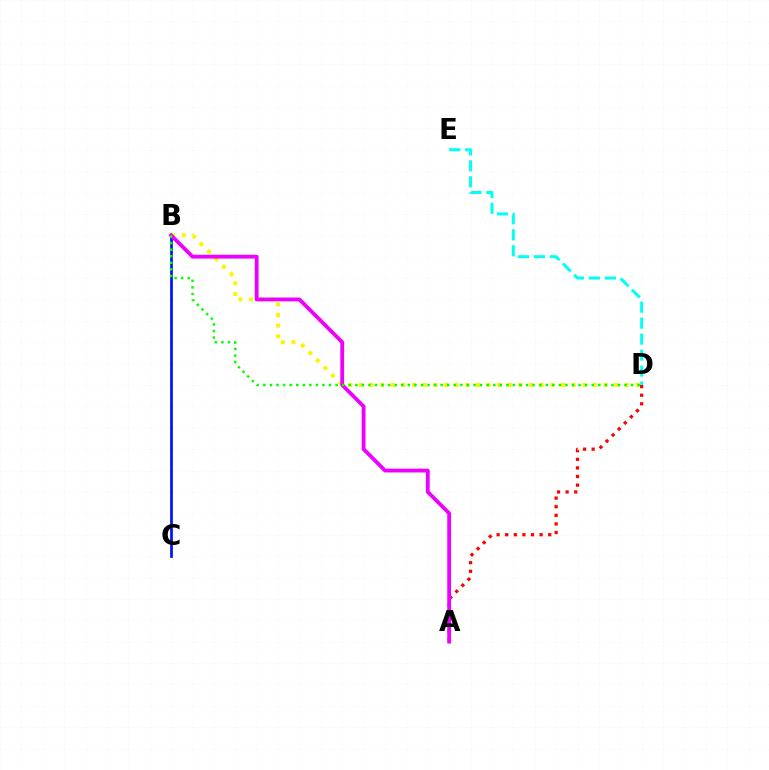{('B', 'C'): [{'color': '#0010ff', 'line_style': 'solid', 'thickness': 1.95}], ('A', 'D'): [{'color': '#ff0000', 'line_style': 'dotted', 'thickness': 2.34}], ('D', 'E'): [{'color': '#00fff6', 'line_style': 'dashed', 'thickness': 2.17}], ('B', 'D'): [{'color': '#fcf500', 'line_style': 'dotted', 'thickness': 2.89}, {'color': '#08ff00', 'line_style': 'dotted', 'thickness': 1.78}], ('A', 'B'): [{'color': '#ee00ff', 'line_style': 'solid', 'thickness': 2.74}]}